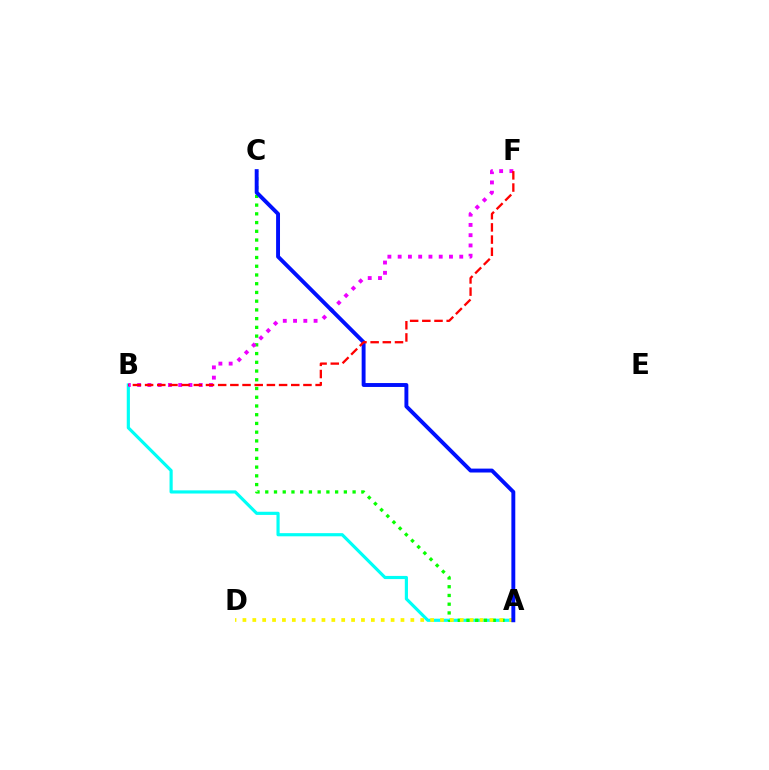{('A', 'B'): [{'color': '#00fff6', 'line_style': 'solid', 'thickness': 2.28}], ('A', 'C'): [{'color': '#08ff00', 'line_style': 'dotted', 'thickness': 2.37}, {'color': '#0010ff', 'line_style': 'solid', 'thickness': 2.81}], ('B', 'F'): [{'color': '#ee00ff', 'line_style': 'dotted', 'thickness': 2.79}, {'color': '#ff0000', 'line_style': 'dashed', 'thickness': 1.65}], ('A', 'D'): [{'color': '#fcf500', 'line_style': 'dotted', 'thickness': 2.68}]}